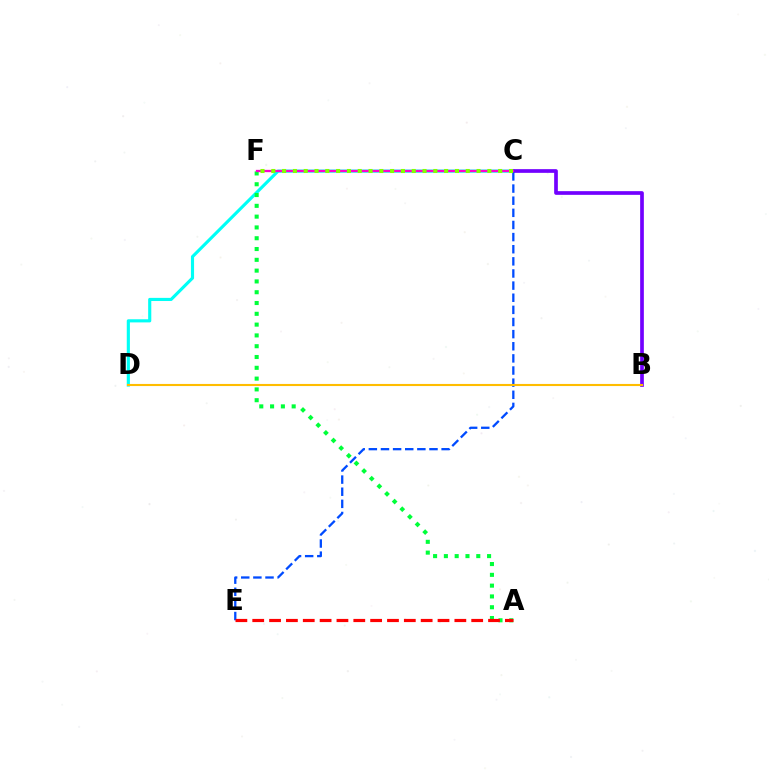{('C', 'D'): [{'color': '#00fff6', 'line_style': 'solid', 'thickness': 2.26}], ('A', 'F'): [{'color': '#00ff39', 'line_style': 'dotted', 'thickness': 2.93}], ('B', 'C'): [{'color': '#7200ff', 'line_style': 'solid', 'thickness': 2.65}], ('C', 'E'): [{'color': '#004bff', 'line_style': 'dashed', 'thickness': 1.65}], ('C', 'F'): [{'color': '#ff00cf', 'line_style': 'solid', 'thickness': 1.66}, {'color': '#84ff00', 'line_style': 'dotted', 'thickness': 2.93}], ('A', 'E'): [{'color': '#ff0000', 'line_style': 'dashed', 'thickness': 2.29}], ('B', 'D'): [{'color': '#ffbd00', 'line_style': 'solid', 'thickness': 1.52}]}